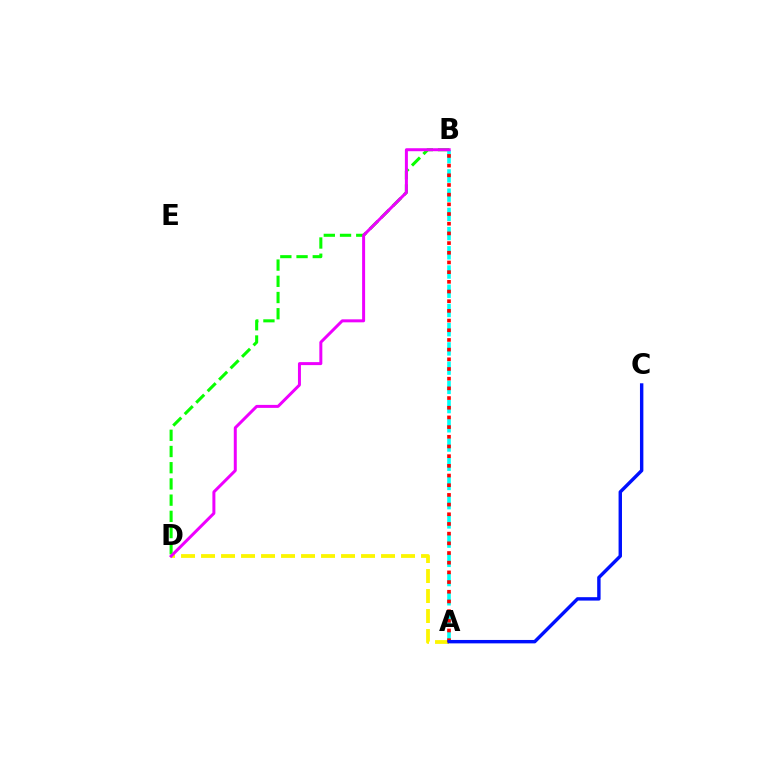{('A', 'D'): [{'color': '#fcf500', 'line_style': 'dashed', 'thickness': 2.72}], ('B', 'D'): [{'color': '#08ff00', 'line_style': 'dashed', 'thickness': 2.2}, {'color': '#ee00ff', 'line_style': 'solid', 'thickness': 2.15}], ('A', 'B'): [{'color': '#00fff6', 'line_style': 'dashed', 'thickness': 2.61}, {'color': '#ff0000', 'line_style': 'dotted', 'thickness': 2.63}], ('A', 'C'): [{'color': '#0010ff', 'line_style': 'solid', 'thickness': 2.46}]}